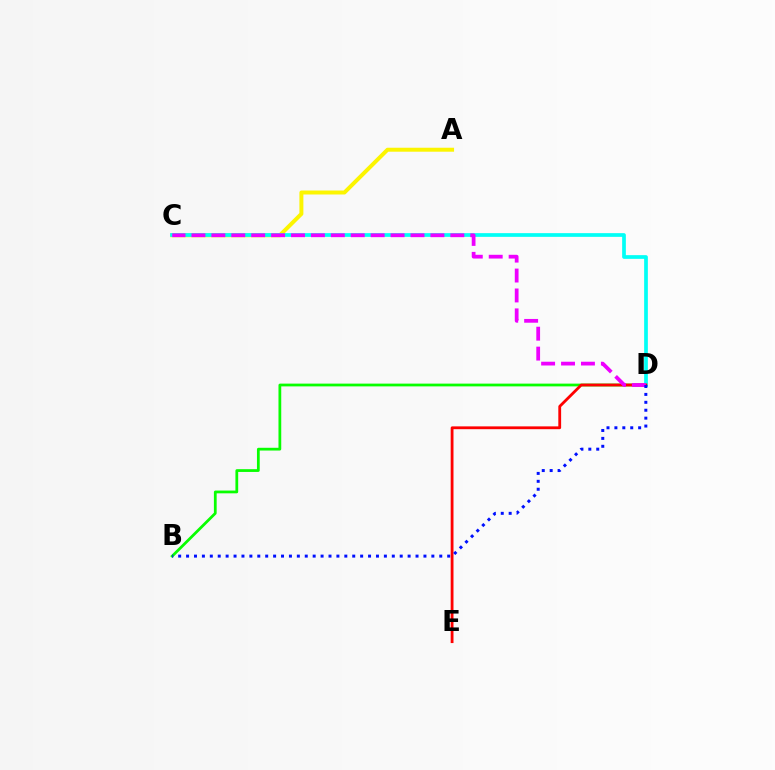{('B', 'D'): [{'color': '#08ff00', 'line_style': 'solid', 'thickness': 1.99}, {'color': '#0010ff', 'line_style': 'dotted', 'thickness': 2.15}], ('A', 'C'): [{'color': '#fcf500', 'line_style': 'solid', 'thickness': 2.86}], ('C', 'D'): [{'color': '#00fff6', 'line_style': 'solid', 'thickness': 2.67}, {'color': '#ee00ff', 'line_style': 'dashed', 'thickness': 2.71}], ('D', 'E'): [{'color': '#ff0000', 'line_style': 'solid', 'thickness': 2.02}]}